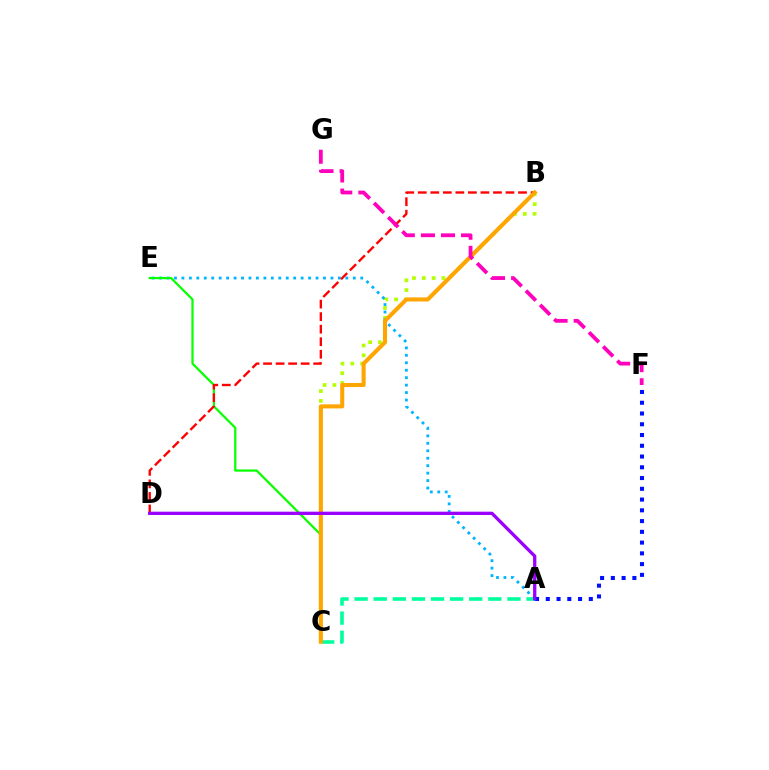{('B', 'C'): [{'color': '#b3ff00', 'line_style': 'dotted', 'thickness': 2.67}, {'color': '#ffa500', 'line_style': 'solid', 'thickness': 2.93}], ('A', 'E'): [{'color': '#00b5ff', 'line_style': 'dotted', 'thickness': 2.02}], ('C', 'E'): [{'color': '#08ff00', 'line_style': 'solid', 'thickness': 1.61}], ('B', 'D'): [{'color': '#ff0000', 'line_style': 'dashed', 'thickness': 1.7}], ('A', 'C'): [{'color': '#00ff9d', 'line_style': 'dashed', 'thickness': 2.6}], ('A', 'F'): [{'color': '#0010ff', 'line_style': 'dotted', 'thickness': 2.92}], ('F', 'G'): [{'color': '#ff00bd', 'line_style': 'dashed', 'thickness': 2.73}], ('A', 'D'): [{'color': '#9b00ff', 'line_style': 'solid', 'thickness': 2.37}]}